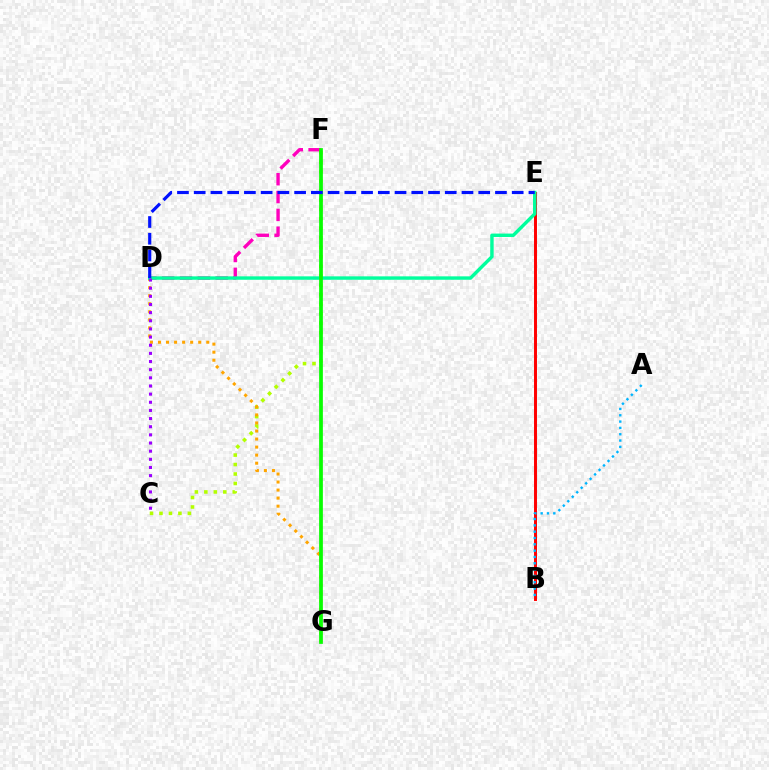{('C', 'F'): [{'color': '#b3ff00', 'line_style': 'dotted', 'thickness': 2.57}], ('D', 'G'): [{'color': '#ffa500', 'line_style': 'dotted', 'thickness': 2.19}], ('B', 'E'): [{'color': '#ff0000', 'line_style': 'solid', 'thickness': 2.13}], ('D', 'F'): [{'color': '#ff00bd', 'line_style': 'dashed', 'thickness': 2.42}], ('D', 'E'): [{'color': '#00ff9d', 'line_style': 'solid', 'thickness': 2.46}, {'color': '#0010ff', 'line_style': 'dashed', 'thickness': 2.27}], ('A', 'B'): [{'color': '#00b5ff', 'line_style': 'dotted', 'thickness': 1.72}], ('F', 'G'): [{'color': '#08ff00', 'line_style': 'solid', 'thickness': 2.69}], ('C', 'D'): [{'color': '#9b00ff', 'line_style': 'dotted', 'thickness': 2.21}]}